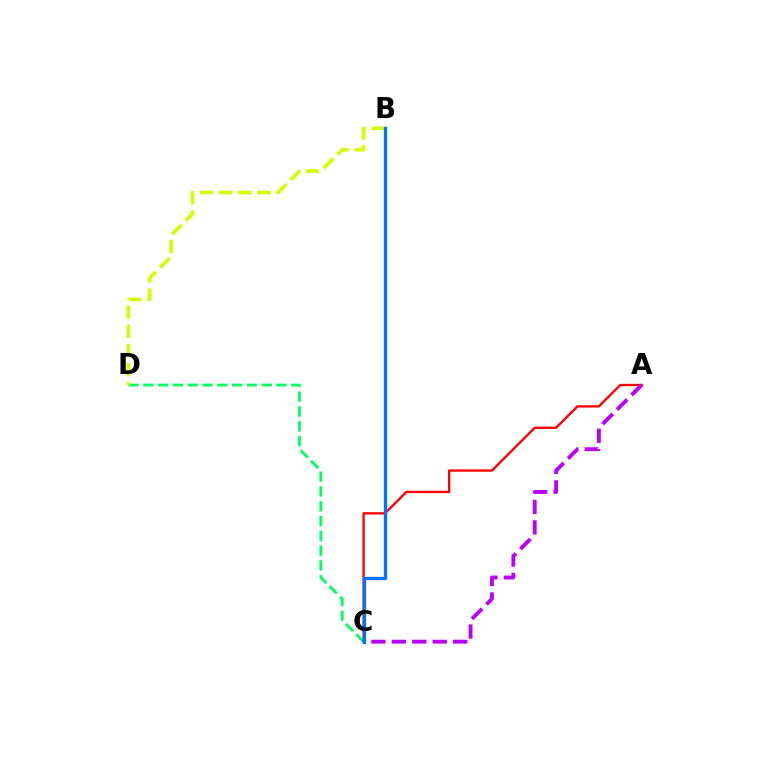{('C', 'D'): [{'color': '#00ff5c', 'line_style': 'dashed', 'thickness': 2.01}], ('B', 'D'): [{'color': '#d1ff00', 'line_style': 'dashed', 'thickness': 2.61}], ('A', 'C'): [{'color': '#ff0000', 'line_style': 'solid', 'thickness': 1.7}, {'color': '#b900ff', 'line_style': 'dashed', 'thickness': 2.78}], ('B', 'C'): [{'color': '#0074ff', 'line_style': 'solid', 'thickness': 2.38}]}